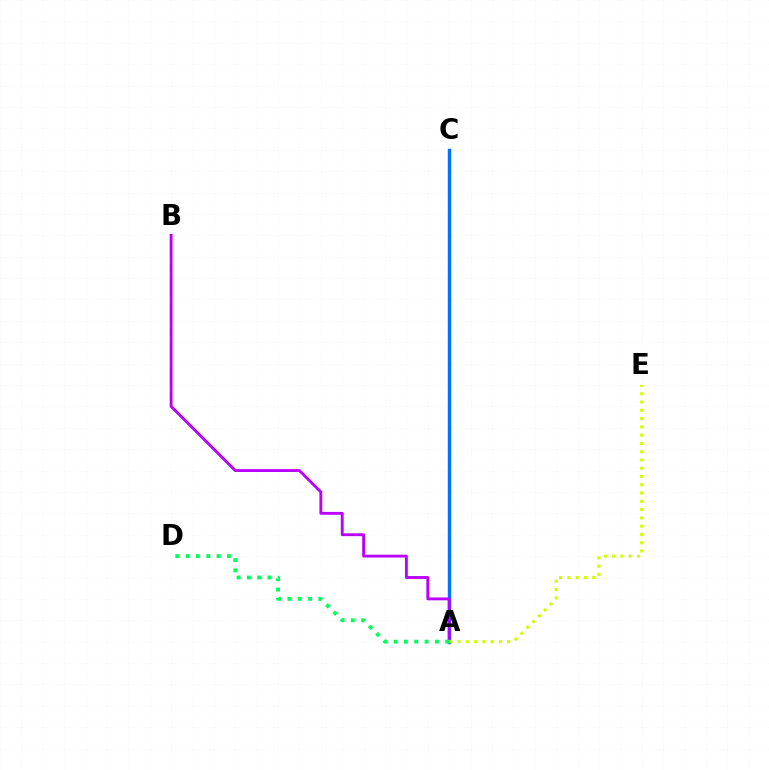{('A', 'C'): [{'color': '#ff0000', 'line_style': 'dotted', 'thickness': 1.82}, {'color': '#0074ff', 'line_style': 'solid', 'thickness': 2.47}], ('A', 'B'): [{'color': '#b900ff', 'line_style': 'solid', 'thickness': 2.06}], ('A', 'E'): [{'color': '#d1ff00', 'line_style': 'dotted', 'thickness': 2.25}], ('A', 'D'): [{'color': '#00ff5c', 'line_style': 'dotted', 'thickness': 2.81}]}